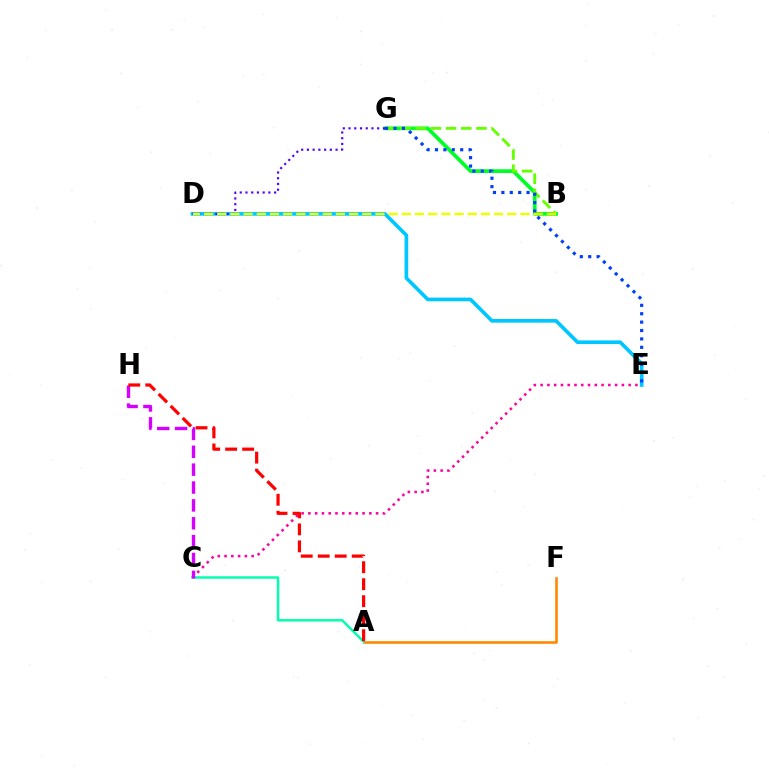{('A', 'F'): [{'color': '#ff8800', 'line_style': 'solid', 'thickness': 1.87}], ('D', 'E'): [{'color': '#00c7ff', 'line_style': 'solid', 'thickness': 2.64}], ('B', 'G'): [{'color': '#00ff27', 'line_style': 'solid', 'thickness': 2.68}, {'color': '#66ff00', 'line_style': 'dashed', 'thickness': 2.06}], ('A', 'C'): [{'color': '#00ffaf', 'line_style': 'solid', 'thickness': 1.77}], ('C', 'E'): [{'color': '#ff00a0', 'line_style': 'dotted', 'thickness': 1.84}], ('D', 'G'): [{'color': '#4f00ff', 'line_style': 'dotted', 'thickness': 1.56}], ('E', 'G'): [{'color': '#003fff', 'line_style': 'dotted', 'thickness': 2.28}], ('B', 'D'): [{'color': '#eeff00', 'line_style': 'dashed', 'thickness': 1.79}], ('C', 'H'): [{'color': '#d600ff', 'line_style': 'dashed', 'thickness': 2.43}], ('A', 'H'): [{'color': '#ff0000', 'line_style': 'dashed', 'thickness': 2.31}]}